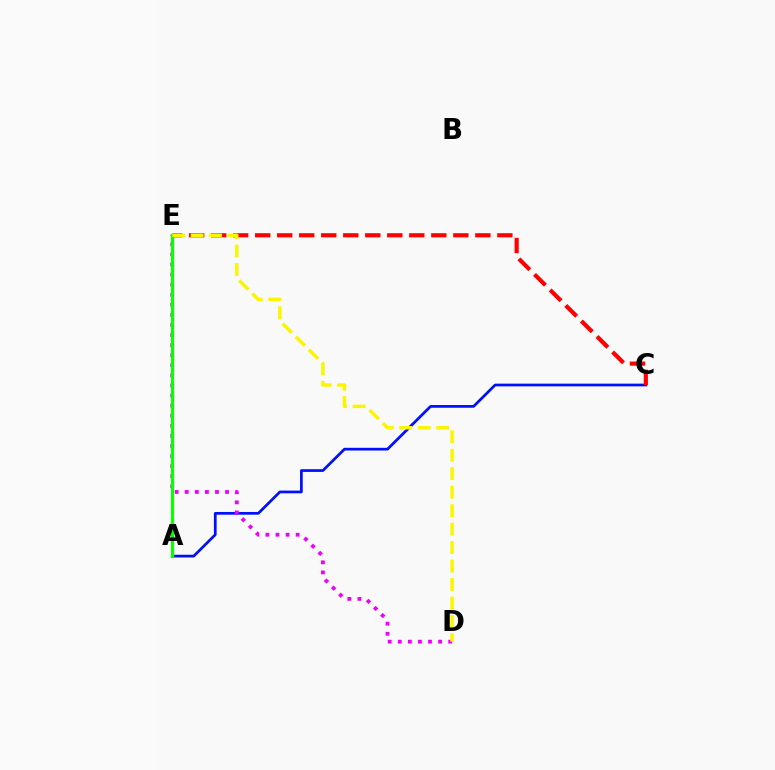{('A', 'C'): [{'color': '#0010ff', 'line_style': 'solid', 'thickness': 1.96}], ('A', 'E'): [{'color': '#00fff6', 'line_style': 'dashed', 'thickness': 2.02}, {'color': '#08ff00', 'line_style': 'solid', 'thickness': 2.28}], ('C', 'E'): [{'color': '#ff0000', 'line_style': 'dashed', 'thickness': 2.99}], ('D', 'E'): [{'color': '#ee00ff', 'line_style': 'dotted', 'thickness': 2.74}, {'color': '#fcf500', 'line_style': 'dashed', 'thickness': 2.51}]}